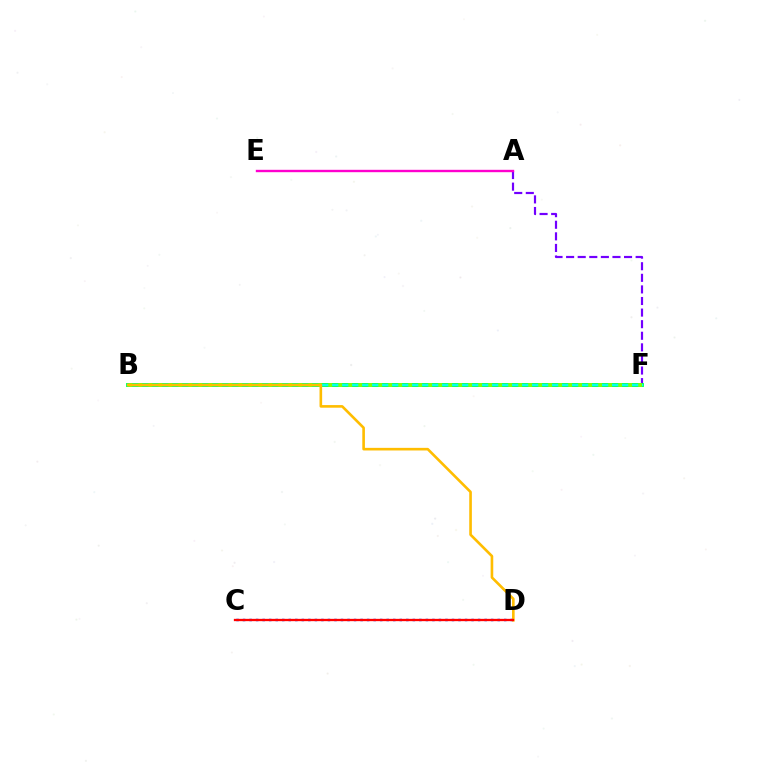{('A', 'F'): [{'color': '#7200ff', 'line_style': 'dashed', 'thickness': 1.57}], ('B', 'F'): [{'color': '#00ff39', 'line_style': 'solid', 'thickness': 2.76}, {'color': '#00fff6', 'line_style': 'solid', 'thickness': 1.75}, {'color': '#84ff00', 'line_style': 'dotted', 'thickness': 2.72}], ('C', 'D'): [{'color': '#004bff', 'line_style': 'dotted', 'thickness': 1.77}, {'color': '#ff0000', 'line_style': 'solid', 'thickness': 1.66}], ('B', 'D'): [{'color': '#ffbd00', 'line_style': 'solid', 'thickness': 1.89}], ('A', 'E'): [{'color': '#ff00cf', 'line_style': 'solid', 'thickness': 1.72}]}